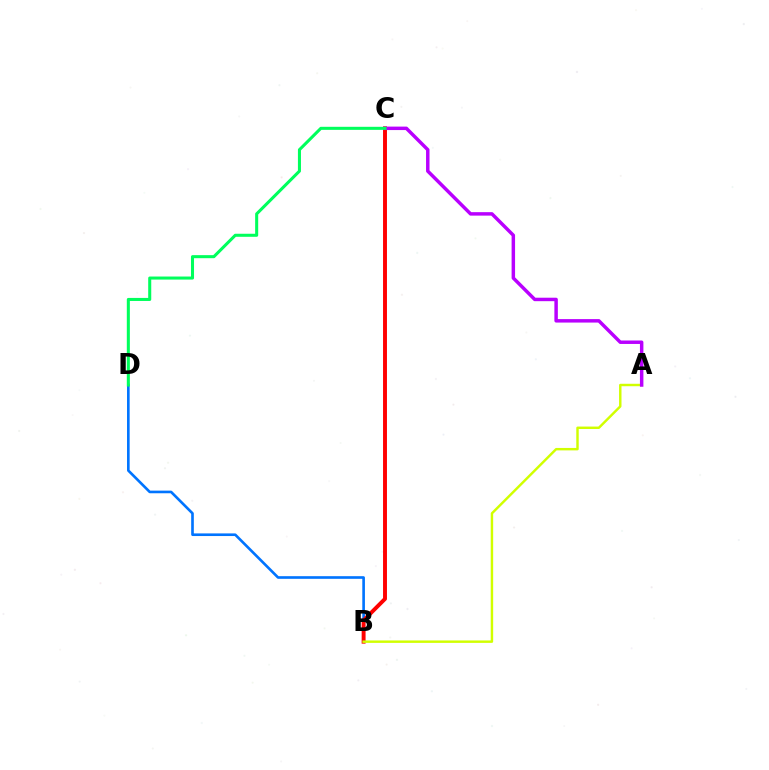{('B', 'D'): [{'color': '#0074ff', 'line_style': 'solid', 'thickness': 1.9}], ('B', 'C'): [{'color': '#ff0000', 'line_style': 'solid', 'thickness': 2.83}], ('A', 'B'): [{'color': '#d1ff00', 'line_style': 'solid', 'thickness': 1.76}], ('A', 'C'): [{'color': '#b900ff', 'line_style': 'solid', 'thickness': 2.49}], ('C', 'D'): [{'color': '#00ff5c', 'line_style': 'solid', 'thickness': 2.2}]}